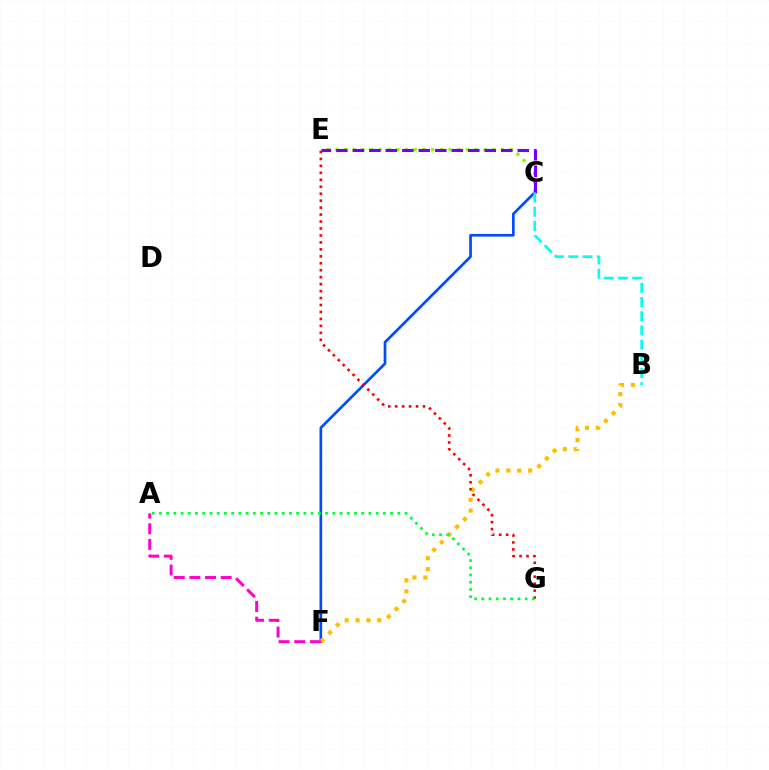{('C', 'F'): [{'color': '#004bff', 'line_style': 'solid', 'thickness': 1.93}], ('B', 'F'): [{'color': '#ffbd00', 'line_style': 'dotted', 'thickness': 2.96}], ('A', 'F'): [{'color': '#ff00cf', 'line_style': 'dashed', 'thickness': 2.13}], ('C', 'E'): [{'color': '#84ff00', 'line_style': 'dotted', 'thickness': 2.37}, {'color': '#7200ff', 'line_style': 'dashed', 'thickness': 2.24}], ('E', 'G'): [{'color': '#ff0000', 'line_style': 'dotted', 'thickness': 1.89}], ('B', 'C'): [{'color': '#00fff6', 'line_style': 'dashed', 'thickness': 1.93}], ('A', 'G'): [{'color': '#00ff39', 'line_style': 'dotted', 'thickness': 1.96}]}